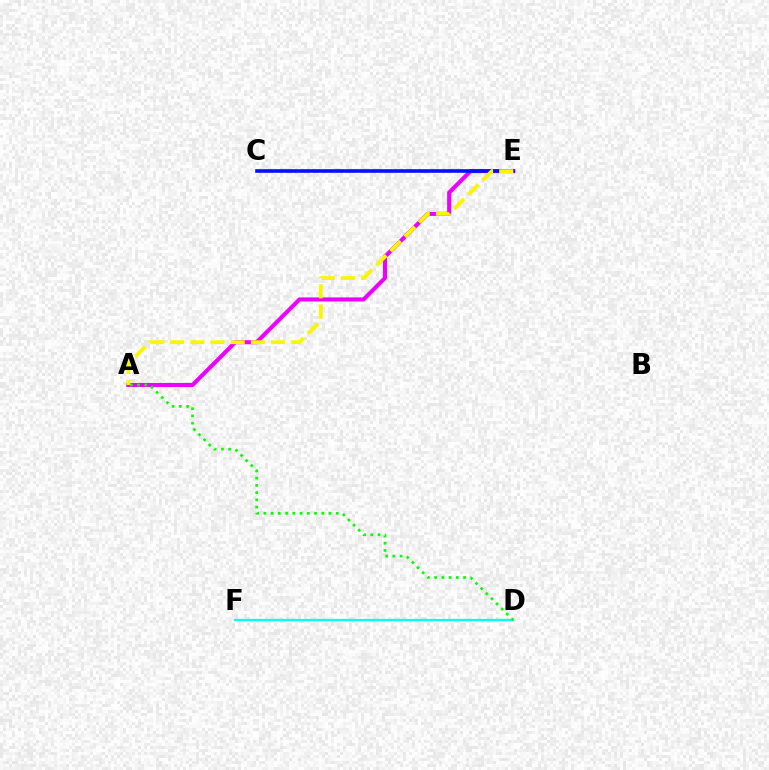{('D', 'F'): [{'color': '#00fff6', 'line_style': 'solid', 'thickness': 1.63}], ('A', 'E'): [{'color': '#ee00ff', 'line_style': 'solid', 'thickness': 2.93}, {'color': '#fcf500', 'line_style': 'dashed', 'thickness': 2.75}], ('A', 'D'): [{'color': '#08ff00', 'line_style': 'dotted', 'thickness': 1.97}], ('C', 'E'): [{'color': '#ff0000', 'line_style': 'dashed', 'thickness': 1.64}, {'color': '#0010ff', 'line_style': 'solid', 'thickness': 2.58}]}